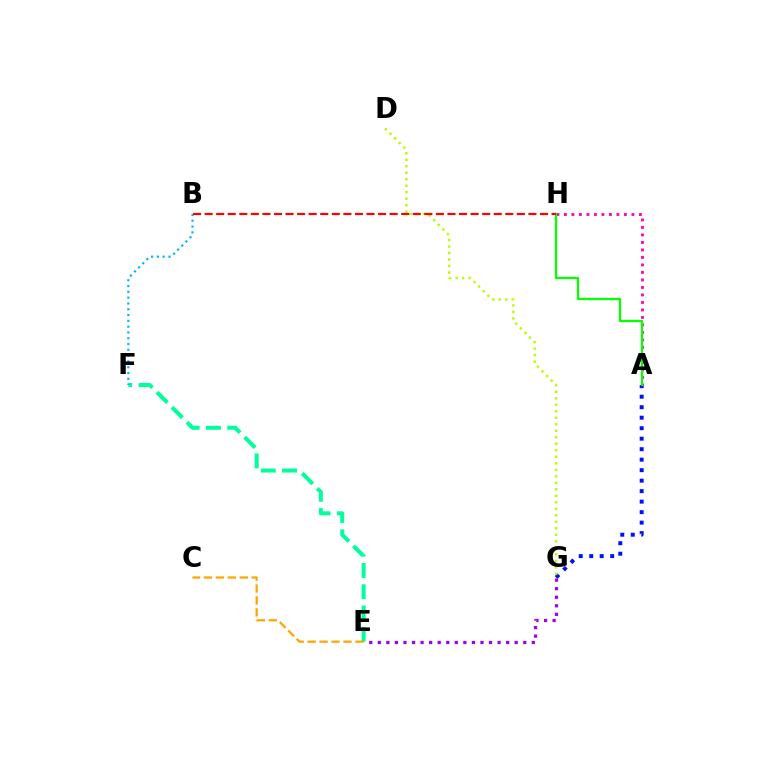{('E', 'F'): [{'color': '#00ff9d', 'line_style': 'dashed', 'thickness': 2.89}], ('A', 'G'): [{'color': '#0010ff', 'line_style': 'dotted', 'thickness': 2.85}], ('E', 'G'): [{'color': '#9b00ff', 'line_style': 'dotted', 'thickness': 2.32}], ('A', 'H'): [{'color': '#ff00bd', 'line_style': 'dotted', 'thickness': 2.04}, {'color': '#08ff00', 'line_style': 'solid', 'thickness': 1.64}], ('B', 'F'): [{'color': '#00b5ff', 'line_style': 'dotted', 'thickness': 1.58}], ('C', 'E'): [{'color': '#ffa500', 'line_style': 'dashed', 'thickness': 1.62}], ('D', 'G'): [{'color': '#b3ff00', 'line_style': 'dotted', 'thickness': 1.77}], ('B', 'H'): [{'color': '#ff0000', 'line_style': 'dashed', 'thickness': 1.57}]}